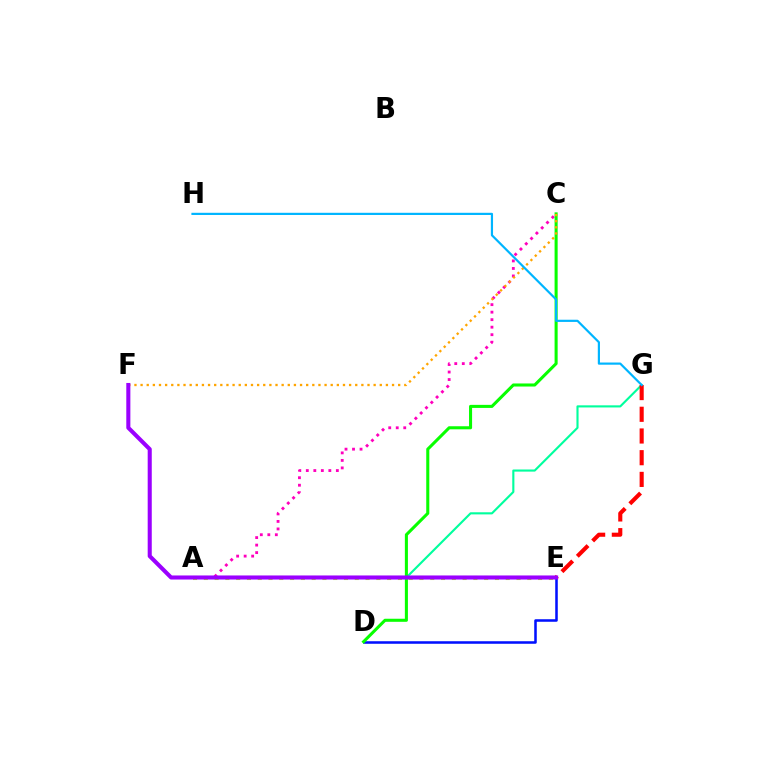{('D', 'E'): [{'color': '#0010ff', 'line_style': 'solid', 'thickness': 1.83}], ('A', 'E'): [{'color': '#b3ff00', 'line_style': 'dotted', 'thickness': 2.93}], ('A', 'G'): [{'color': '#00ff9d', 'line_style': 'solid', 'thickness': 1.53}], ('A', 'C'): [{'color': '#ff00bd', 'line_style': 'dotted', 'thickness': 2.04}], ('C', 'D'): [{'color': '#08ff00', 'line_style': 'solid', 'thickness': 2.2}], ('C', 'F'): [{'color': '#ffa500', 'line_style': 'dotted', 'thickness': 1.67}], ('E', 'G'): [{'color': '#ff0000', 'line_style': 'dashed', 'thickness': 2.95}], ('E', 'F'): [{'color': '#9b00ff', 'line_style': 'solid', 'thickness': 2.93}], ('G', 'H'): [{'color': '#00b5ff', 'line_style': 'solid', 'thickness': 1.57}]}